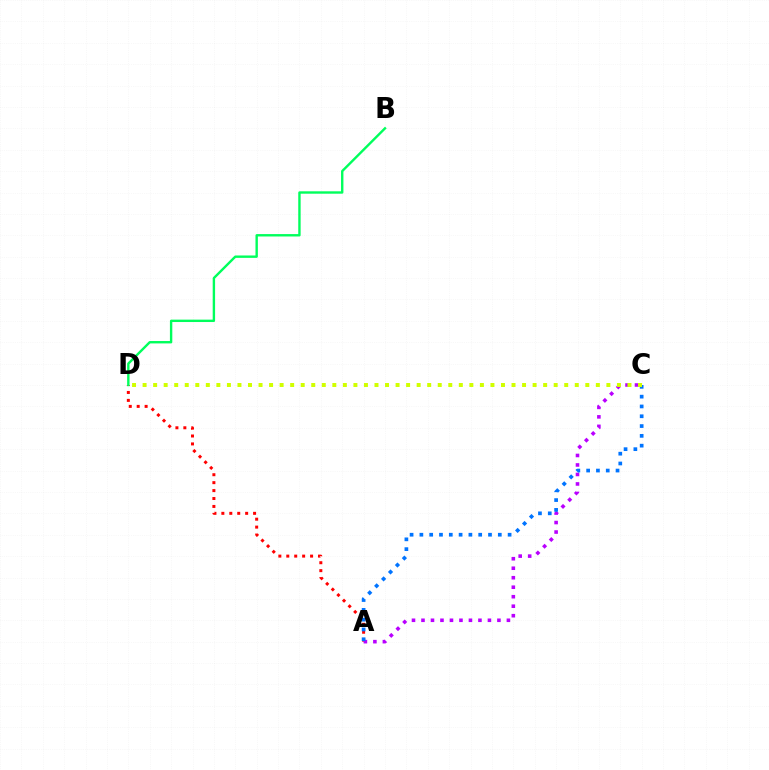{('A', 'D'): [{'color': '#ff0000', 'line_style': 'dotted', 'thickness': 2.15}], ('A', 'C'): [{'color': '#b900ff', 'line_style': 'dotted', 'thickness': 2.58}, {'color': '#0074ff', 'line_style': 'dotted', 'thickness': 2.66}], ('B', 'D'): [{'color': '#00ff5c', 'line_style': 'solid', 'thickness': 1.72}], ('C', 'D'): [{'color': '#d1ff00', 'line_style': 'dotted', 'thickness': 2.86}]}